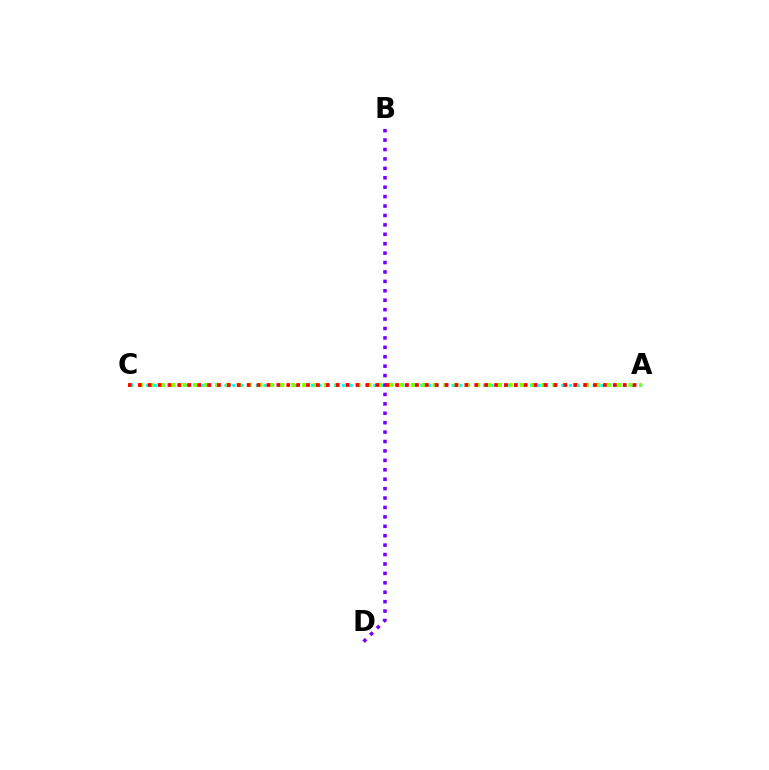{('A', 'C'): [{'color': '#00fff6', 'line_style': 'dotted', 'thickness': 2.13}, {'color': '#84ff00', 'line_style': 'dotted', 'thickness': 2.96}, {'color': '#ff0000', 'line_style': 'dotted', 'thickness': 2.69}], ('B', 'D'): [{'color': '#7200ff', 'line_style': 'dotted', 'thickness': 2.56}]}